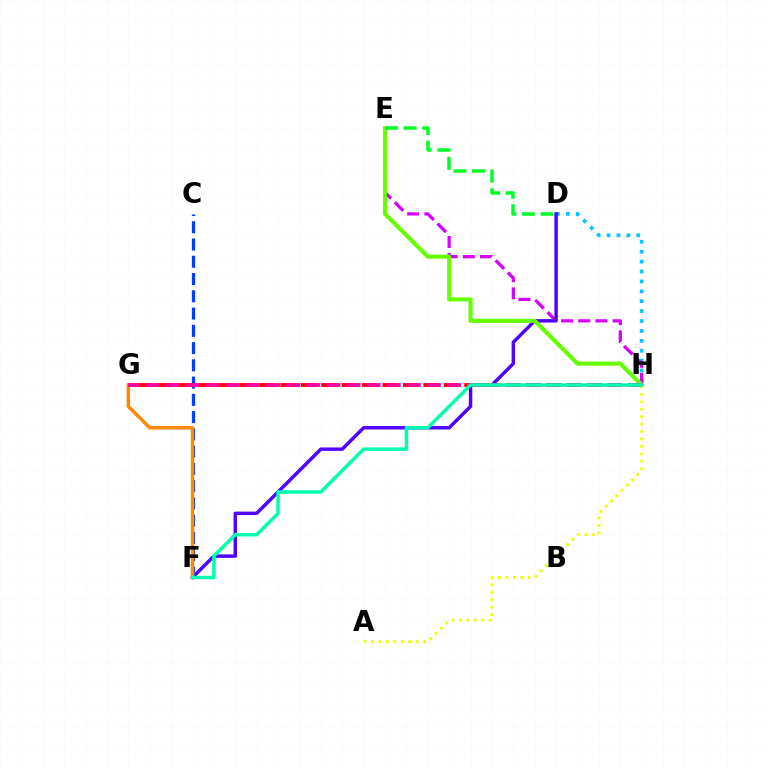{('D', 'H'): [{'color': '#00c7ff', 'line_style': 'dotted', 'thickness': 2.69}], ('E', 'H'): [{'color': '#d600ff', 'line_style': 'dashed', 'thickness': 2.33}, {'color': '#66ff00', 'line_style': 'solid', 'thickness': 2.96}], ('D', 'F'): [{'color': '#4f00ff', 'line_style': 'solid', 'thickness': 2.47}], ('G', 'H'): [{'color': '#ff0000', 'line_style': 'dashed', 'thickness': 2.78}, {'color': '#ff00a0', 'line_style': 'dashed', 'thickness': 2.73}], ('C', 'F'): [{'color': '#003fff', 'line_style': 'dashed', 'thickness': 2.34}], ('F', 'G'): [{'color': '#ff8800', 'line_style': 'solid', 'thickness': 2.5}], ('A', 'H'): [{'color': '#eeff00', 'line_style': 'dotted', 'thickness': 2.02}], ('F', 'H'): [{'color': '#00ffaf', 'line_style': 'solid', 'thickness': 2.5}], ('D', 'E'): [{'color': '#00ff27', 'line_style': 'dashed', 'thickness': 2.52}]}